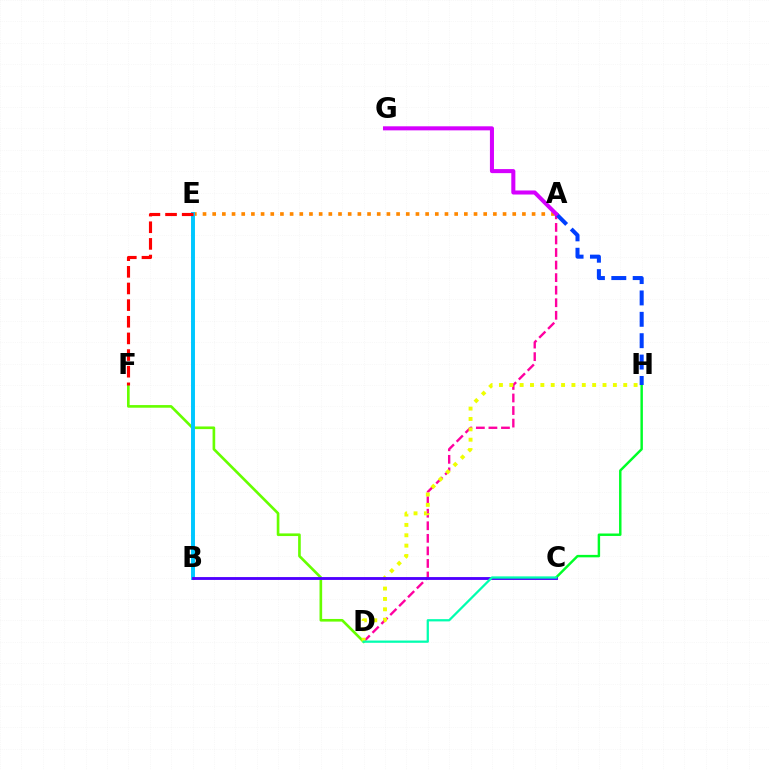{('D', 'F'): [{'color': '#66ff00', 'line_style': 'solid', 'thickness': 1.9}], ('C', 'H'): [{'color': '#00ff27', 'line_style': 'solid', 'thickness': 1.76}], ('A', 'E'): [{'color': '#ff8800', 'line_style': 'dotted', 'thickness': 2.63}], ('A', 'D'): [{'color': '#ff00a0', 'line_style': 'dashed', 'thickness': 1.71}], ('B', 'E'): [{'color': '#00c7ff', 'line_style': 'solid', 'thickness': 2.84}], ('E', 'F'): [{'color': '#ff0000', 'line_style': 'dashed', 'thickness': 2.26}], ('D', 'H'): [{'color': '#eeff00', 'line_style': 'dotted', 'thickness': 2.81}], ('A', 'H'): [{'color': '#003fff', 'line_style': 'dashed', 'thickness': 2.9}], ('A', 'G'): [{'color': '#d600ff', 'line_style': 'solid', 'thickness': 2.91}], ('B', 'C'): [{'color': '#4f00ff', 'line_style': 'solid', 'thickness': 2.05}], ('C', 'D'): [{'color': '#00ffaf', 'line_style': 'solid', 'thickness': 1.62}]}